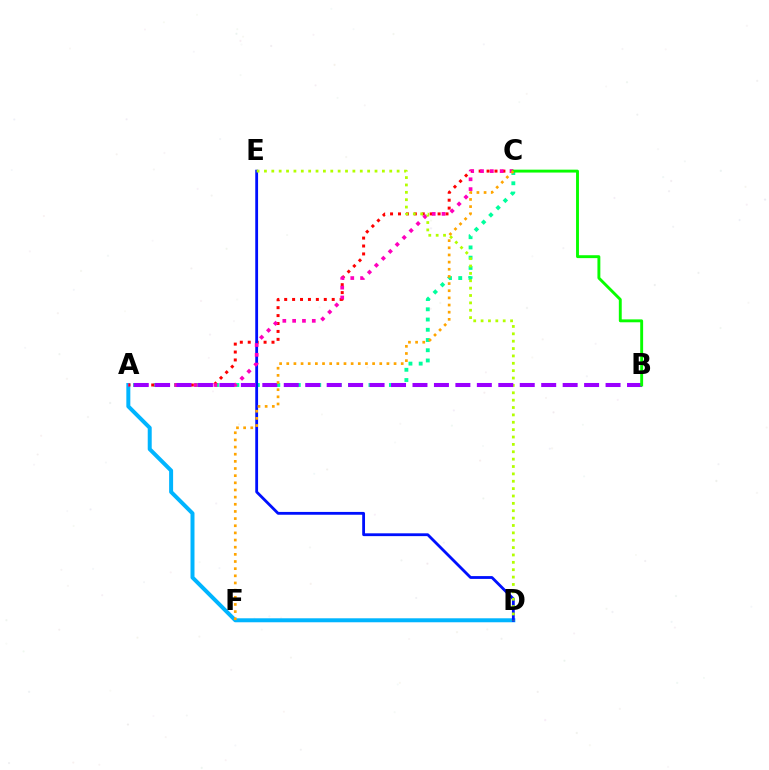{('A', 'D'): [{'color': '#00b5ff', 'line_style': 'solid', 'thickness': 2.87}], ('A', 'C'): [{'color': '#00ff9d', 'line_style': 'dotted', 'thickness': 2.78}, {'color': '#ff0000', 'line_style': 'dotted', 'thickness': 2.15}, {'color': '#ff00bd', 'line_style': 'dotted', 'thickness': 2.67}], ('D', 'E'): [{'color': '#0010ff', 'line_style': 'solid', 'thickness': 2.03}, {'color': '#b3ff00', 'line_style': 'dotted', 'thickness': 2.0}], ('A', 'B'): [{'color': '#9b00ff', 'line_style': 'dashed', 'thickness': 2.91}], ('B', 'C'): [{'color': '#08ff00', 'line_style': 'solid', 'thickness': 2.09}], ('C', 'F'): [{'color': '#ffa500', 'line_style': 'dotted', 'thickness': 1.94}]}